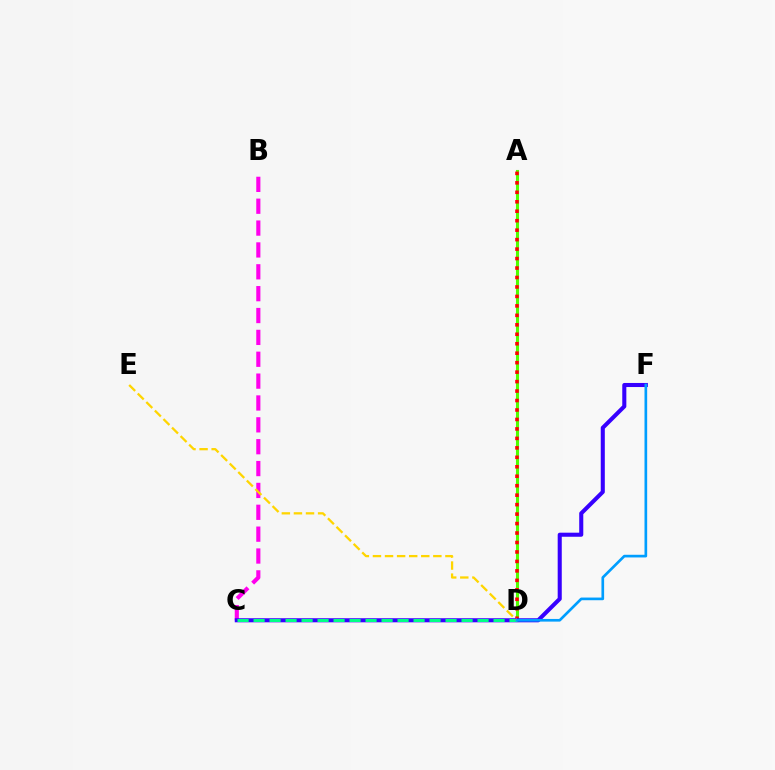{('B', 'C'): [{'color': '#ff00ed', 'line_style': 'dashed', 'thickness': 2.97}], ('A', 'D'): [{'color': '#4fff00', 'line_style': 'solid', 'thickness': 2.22}, {'color': '#ff0000', 'line_style': 'dotted', 'thickness': 2.57}], ('C', 'F'): [{'color': '#3700ff', 'line_style': 'solid', 'thickness': 2.93}], ('C', 'D'): [{'color': '#00ff86', 'line_style': 'dashed', 'thickness': 2.17}], ('D', 'E'): [{'color': '#ffd500', 'line_style': 'dashed', 'thickness': 1.64}], ('D', 'F'): [{'color': '#009eff', 'line_style': 'solid', 'thickness': 1.92}]}